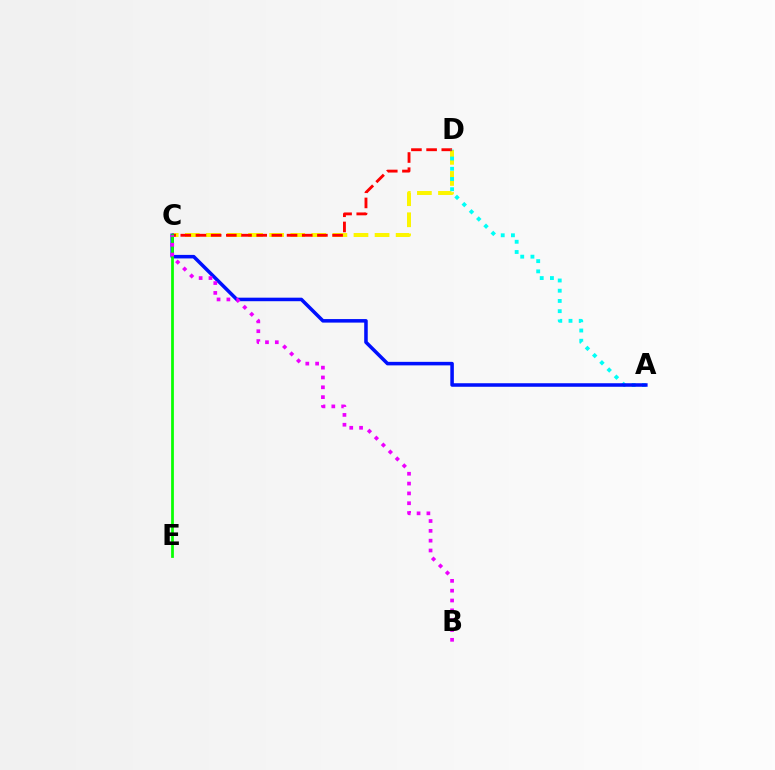{('C', 'D'): [{'color': '#fcf500', 'line_style': 'dashed', 'thickness': 2.86}, {'color': '#ff0000', 'line_style': 'dashed', 'thickness': 2.06}], ('A', 'D'): [{'color': '#00fff6', 'line_style': 'dotted', 'thickness': 2.78}], ('A', 'C'): [{'color': '#0010ff', 'line_style': 'solid', 'thickness': 2.54}], ('C', 'E'): [{'color': '#08ff00', 'line_style': 'solid', 'thickness': 1.99}], ('B', 'C'): [{'color': '#ee00ff', 'line_style': 'dotted', 'thickness': 2.67}]}